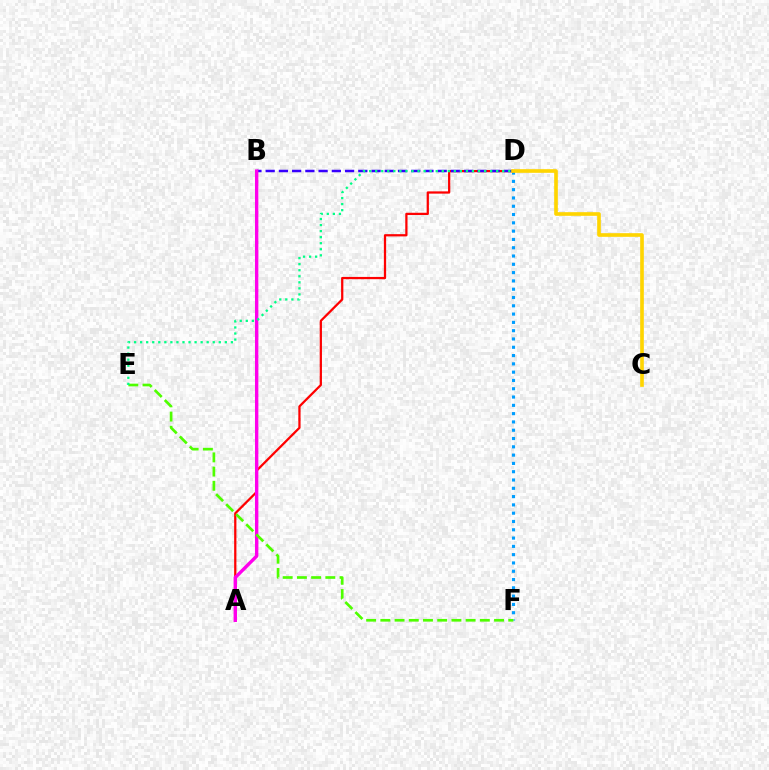{('D', 'F'): [{'color': '#009eff', 'line_style': 'dotted', 'thickness': 2.25}], ('A', 'D'): [{'color': '#ff0000', 'line_style': 'solid', 'thickness': 1.62}], ('B', 'D'): [{'color': '#3700ff', 'line_style': 'dashed', 'thickness': 1.8}], ('A', 'B'): [{'color': '#ff00ed', 'line_style': 'solid', 'thickness': 2.44}], ('E', 'F'): [{'color': '#4fff00', 'line_style': 'dashed', 'thickness': 1.93}], ('C', 'D'): [{'color': '#ffd500', 'line_style': 'solid', 'thickness': 2.63}], ('D', 'E'): [{'color': '#00ff86', 'line_style': 'dotted', 'thickness': 1.64}]}